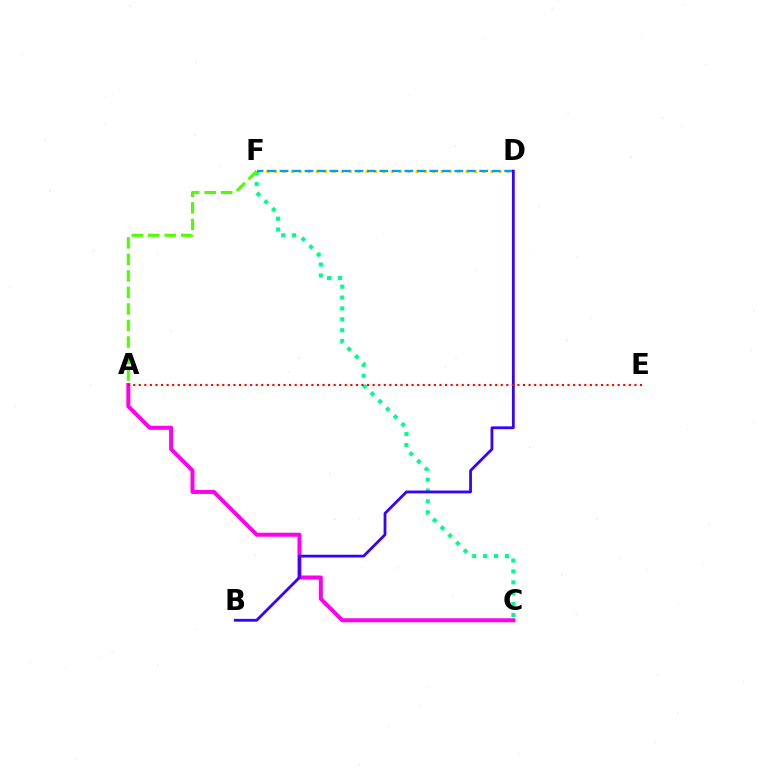{('D', 'F'): [{'color': '#ffd500', 'line_style': 'dotted', 'thickness': 2.26}, {'color': '#009eff', 'line_style': 'dashed', 'thickness': 1.7}], ('A', 'C'): [{'color': '#ff00ed', 'line_style': 'solid', 'thickness': 2.89}], ('C', 'F'): [{'color': '#00ff86', 'line_style': 'dotted', 'thickness': 2.96}], ('A', 'F'): [{'color': '#4fff00', 'line_style': 'dashed', 'thickness': 2.25}], ('B', 'D'): [{'color': '#3700ff', 'line_style': 'solid', 'thickness': 2.01}], ('A', 'E'): [{'color': '#ff0000', 'line_style': 'dotted', 'thickness': 1.51}]}